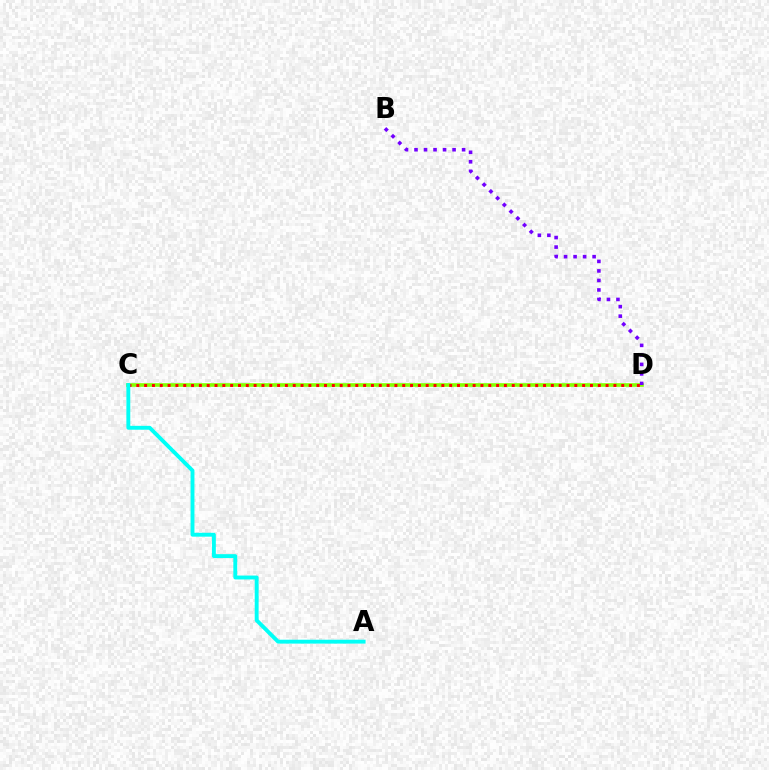{('C', 'D'): [{'color': '#84ff00', 'line_style': 'solid', 'thickness': 2.61}, {'color': '#ff0000', 'line_style': 'dotted', 'thickness': 2.13}], ('A', 'C'): [{'color': '#00fff6', 'line_style': 'solid', 'thickness': 2.8}], ('B', 'D'): [{'color': '#7200ff', 'line_style': 'dotted', 'thickness': 2.59}]}